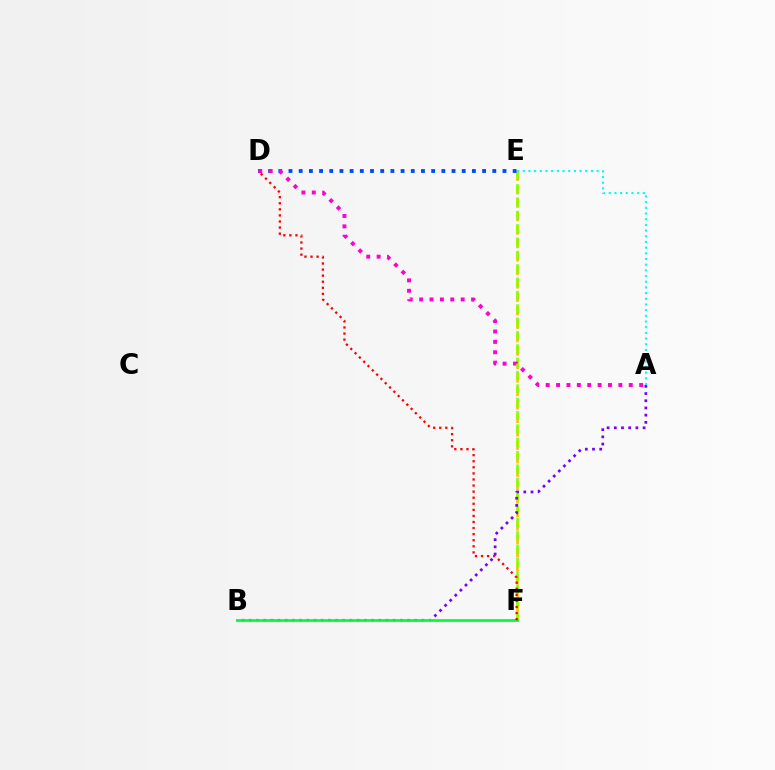{('A', 'E'): [{'color': '#00fff6', 'line_style': 'dotted', 'thickness': 1.54}], ('E', 'F'): [{'color': '#ffbd00', 'line_style': 'dashed', 'thickness': 1.83}, {'color': '#84ff00', 'line_style': 'dashed', 'thickness': 1.81}], ('A', 'B'): [{'color': '#7200ff', 'line_style': 'dotted', 'thickness': 1.96}], ('D', 'E'): [{'color': '#004bff', 'line_style': 'dotted', 'thickness': 2.77}], ('B', 'F'): [{'color': '#00ff39', 'line_style': 'solid', 'thickness': 1.98}], ('D', 'F'): [{'color': '#ff0000', 'line_style': 'dotted', 'thickness': 1.65}], ('A', 'D'): [{'color': '#ff00cf', 'line_style': 'dotted', 'thickness': 2.82}]}